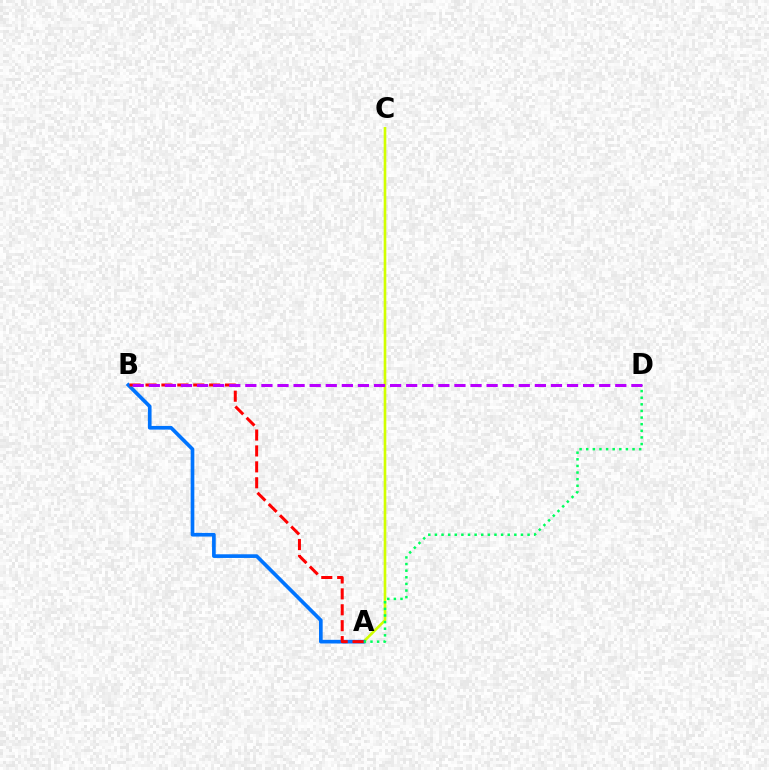{('A', 'C'): [{'color': '#d1ff00', 'line_style': 'solid', 'thickness': 1.89}], ('A', 'B'): [{'color': '#0074ff', 'line_style': 'solid', 'thickness': 2.64}, {'color': '#ff0000', 'line_style': 'dashed', 'thickness': 2.16}], ('A', 'D'): [{'color': '#00ff5c', 'line_style': 'dotted', 'thickness': 1.8}], ('B', 'D'): [{'color': '#b900ff', 'line_style': 'dashed', 'thickness': 2.19}]}